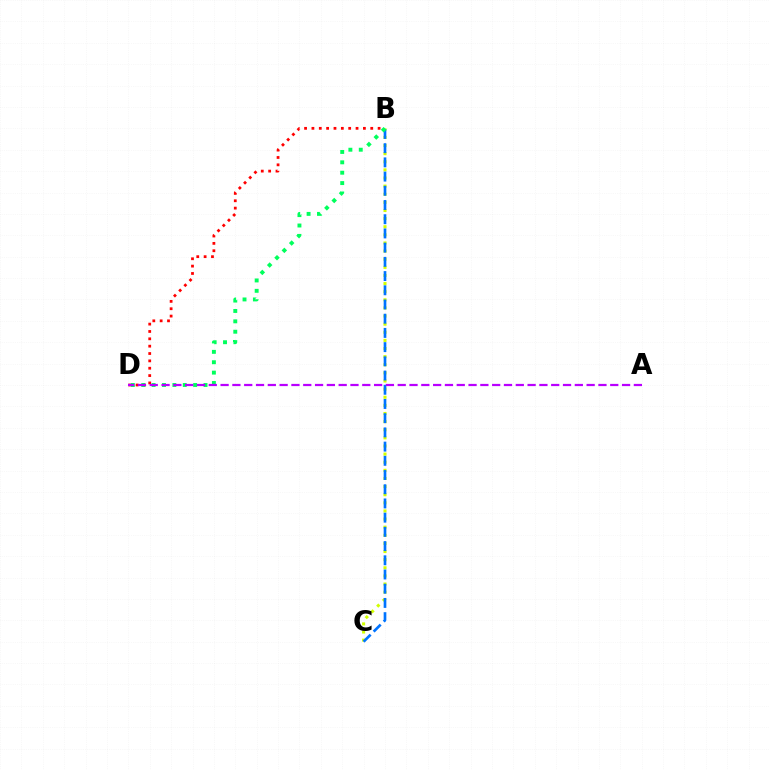{('B', 'D'): [{'color': '#ff0000', 'line_style': 'dotted', 'thickness': 2.0}, {'color': '#00ff5c', 'line_style': 'dotted', 'thickness': 2.82}], ('B', 'C'): [{'color': '#d1ff00', 'line_style': 'dotted', 'thickness': 2.21}, {'color': '#0074ff', 'line_style': 'dashed', 'thickness': 1.93}], ('A', 'D'): [{'color': '#b900ff', 'line_style': 'dashed', 'thickness': 1.6}]}